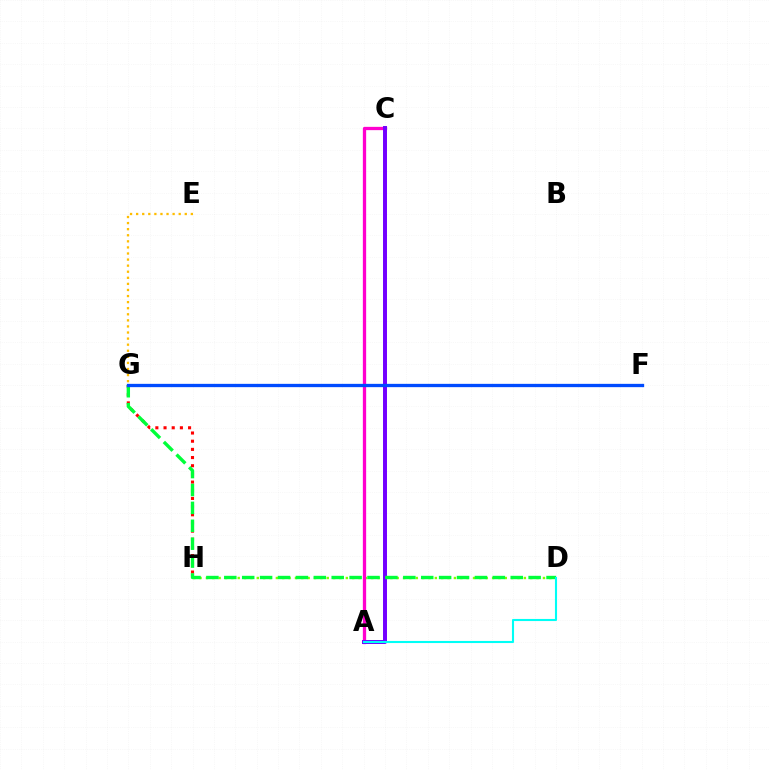{('D', 'H'): [{'color': '#84ff00', 'line_style': 'dotted', 'thickness': 1.73}], ('A', 'C'): [{'color': '#ff00cf', 'line_style': 'solid', 'thickness': 2.37}, {'color': '#7200ff', 'line_style': 'solid', 'thickness': 2.86}], ('G', 'H'): [{'color': '#ff0000', 'line_style': 'dotted', 'thickness': 2.22}], ('D', 'G'): [{'color': '#00ff39', 'line_style': 'dashed', 'thickness': 2.43}], ('F', 'G'): [{'color': '#004bff', 'line_style': 'solid', 'thickness': 2.38}], ('E', 'G'): [{'color': '#ffbd00', 'line_style': 'dotted', 'thickness': 1.65}], ('A', 'D'): [{'color': '#00fff6', 'line_style': 'solid', 'thickness': 1.51}]}